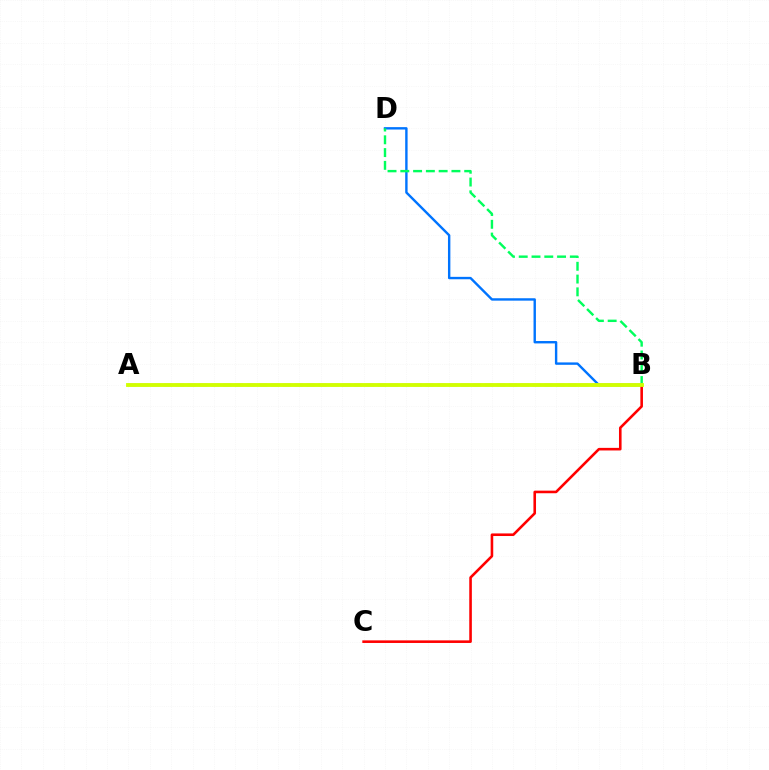{('B', 'C'): [{'color': '#ff0000', 'line_style': 'solid', 'thickness': 1.87}], ('B', 'D'): [{'color': '#0074ff', 'line_style': 'solid', 'thickness': 1.73}, {'color': '#00ff5c', 'line_style': 'dashed', 'thickness': 1.74}], ('A', 'B'): [{'color': '#b900ff', 'line_style': 'dashed', 'thickness': 1.62}, {'color': '#d1ff00', 'line_style': 'solid', 'thickness': 2.77}]}